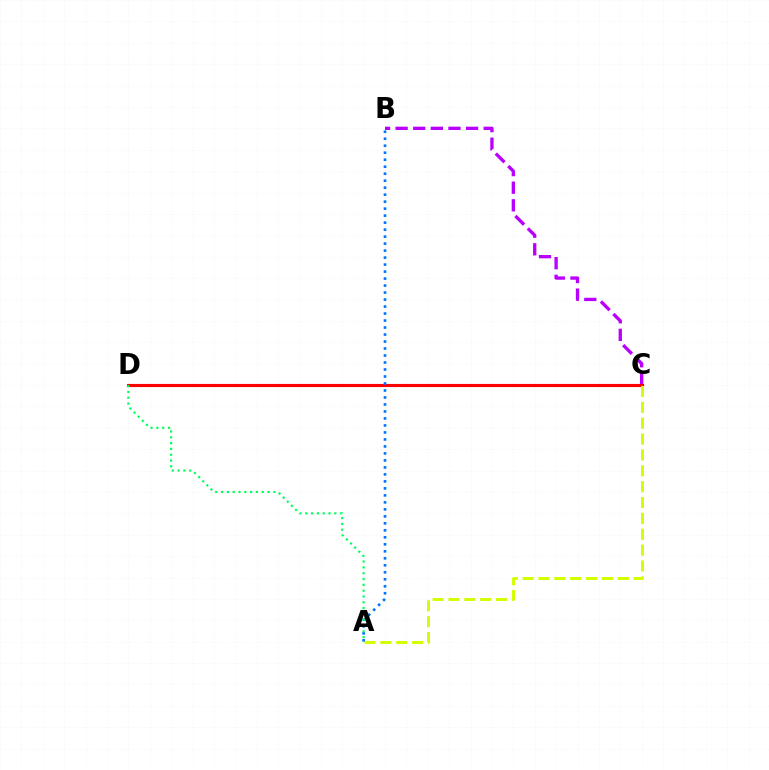{('B', 'C'): [{'color': '#b900ff', 'line_style': 'dashed', 'thickness': 2.39}], ('C', 'D'): [{'color': '#ff0000', 'line_style': 'solid', 'thickness': 2.25}], ('A', 'C'): [{'color': '#d1ff00', 'line_style': 'dashed', 'thickness': 2.15}], ('A', 'B'): [{'color': '#0074ff', 'line_style': 'dotted', 'thickness': 1.9}], ('A', 'D'): [{'color': '#00ff5c', 'line_style': 'dotted', 'thickness': 1.58}]}